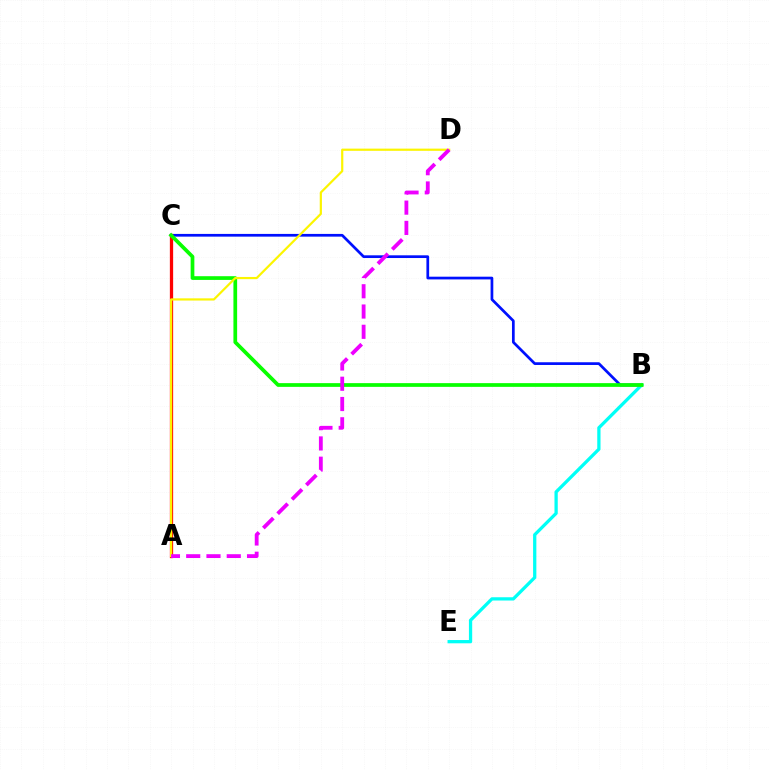{('B', 'C'): [{'color': '#0010ff', 'line_style': 'solid', 'thickness': 1.96}, {'color': '#08ff00', 'line_style': 'solid', 'thickness': 2.67}], ('A', 'C'): [{'color': '#ff0000', 'line_style': 'solid', 'thickness': 2.36}], ('B', 'E'): [{'color': '#00fff6', 'line_style': 'solid', 'thickness': 2.35}], ('A', 'D'): [{'color': '#fcf500', 'line_style': 'solid', 'thickness': 1.58}, {'color': '#ee00ff', 'line_style': 'dashed', 'thickness': 2.75}]}